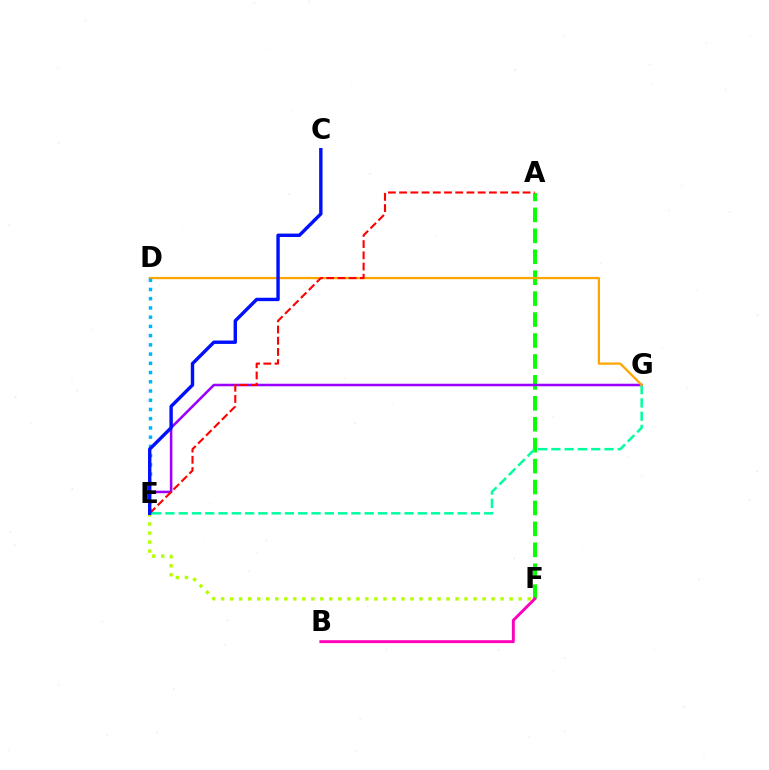{('A', 'F'): [{'color': '#08ff00', 'line_style': 'dashed', 'thickness': 2.84}], ('E', 'G'): [{'color': '#9b00ff', 'line_style': 'solid', 'thickness': 1.83}, {'color': '#00ff9d', 'line_style': 'dashed', 'thickness': 1.8}], ('E', 'F'): [{'color': '#b3ff00', 'line_style': 'dotted', 'thickness': 2.45}], ('D', 'G'): [{'color': '#ffa500', 'line_style': 'solid', 'thickness': 1.63}], ('D', 'E'): [{'color': '#00b5ff', 'line_style': 'dotted', 'thickness': 2.51}], ('A', 'E'): [{'color': '#ff0000', 'line_style': 'dashed', 'thickness': 1.52}], ('B', 'F'): [{'color': '#ff00bd', 'line_style': 'solid', 'thickness': 2.09}], ('C', 'E'): [{'color': '#0010ff', 'line_style': 'solid', 'thickness': 2.45}]}